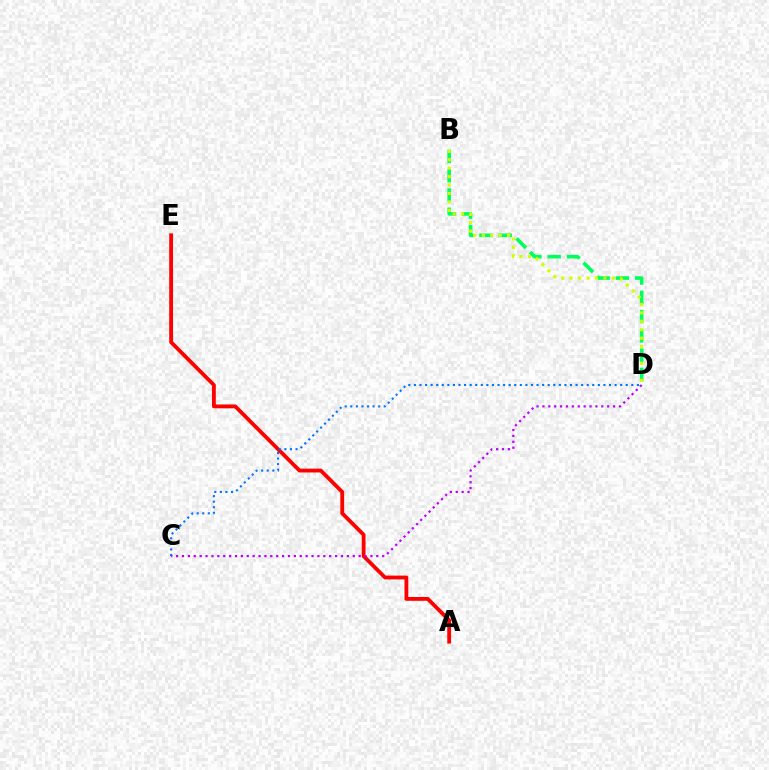{('B', 'D'): [{'color': '#00ff5c', 'line_style': 'dashed', 'thickness': 2.62}, {'color': '#d1ff00', 'line_style': 'dotted', 'thickness': 2.29}], ('A', 'E'): [{'color': '#ff0000', 'line_style': 'solid', 'thickness': 2.75}], ('C', 'D'): [{'color': '#0074ff', 'line_style': 'dotted', 'thickness': 1.51}, {'color': '#b900ff', 'line_style': 'dotted', 'thickness': 1.6}]}